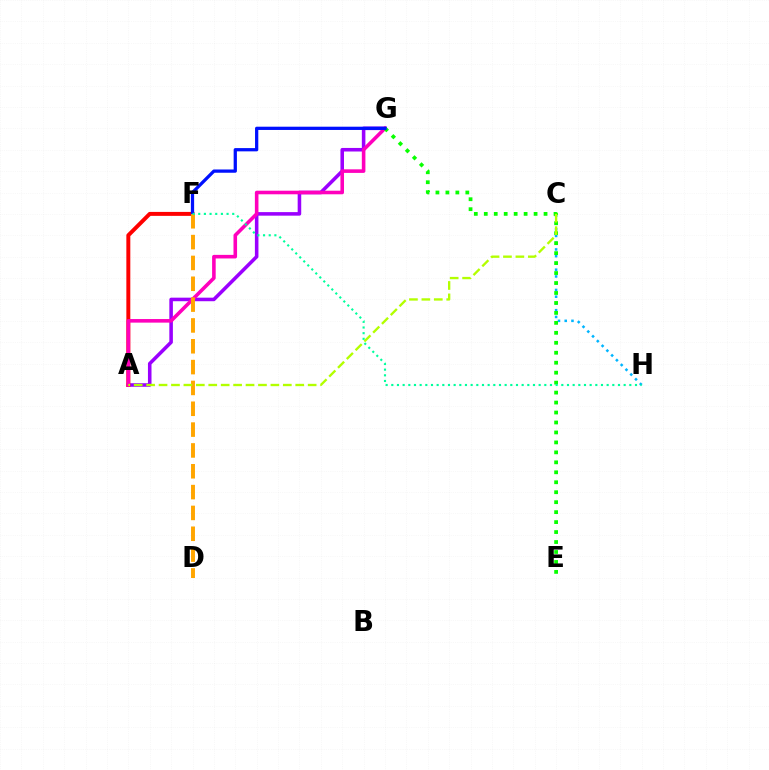{('A', 'G'): [{'color': '#9b00ff', 'line_style': 'solid', 'thickness': 2.56}, {'color': '#ff00bd', 'line_style': 'solid', 'thickness': 2.58}], ('A', 'F'): [{'color': '#ff0000', 'line_style': 'solid', 'thickness': 2.85}], ('C', 'H'): [{'color': '#00b5ff', 'line_style': 'dotted', 'thickness': 1.83}], ('E', 'G'): [{'color': '#08ff00', 'line_style': 'dotted', 'thickness': 2.71}], ('F', 'G'): [{'color': '#0010ff', 'line_style': 'solid', 'thickness': 2.35}], ('D', 'F'): [{'color': '#ffa500', 'line_style': 'dashed', 'thickness': 2.83}], ('F', 'H'): [{'color': '#00ff9d', 'line_style': 'dotted', 'thickness': 1.54}], ('A', 'C'): [{'color': '#b3ff00', 'line_style': 'dashed', 'thickness': 1.69}]}